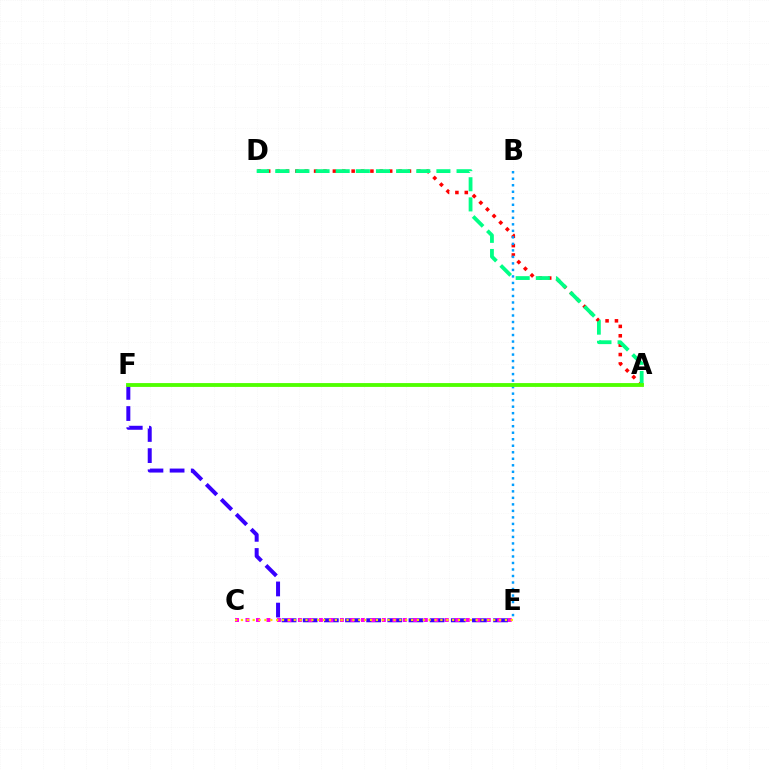{('E', 'F'): [{'color': '#3700ff', 'line_style': 'dashed', 'thickness': 2.87}], ('A', 'D'): [{'color': '#ff0000', 'line_style': 'dotted', 'thickness': 2.55}, {'color': '#00ff86', 'line_style': 'dashed', 'thickness': 2.74}], ('C', 'E'): [{'color': '#ff00ed', 'line_style': 'dotted', 'thickness': 2.85}, {'color': '#ffd500', 'line_style': 'dotted', 'thickness': 1.59}], ('B', 'E'): [{'color': '#009eff', 'line_style': 'dotted', 'thickness': 1.77}], ('A', 'F'): [{'color': '#4fff00', 'line_style': 'solid', 'thickness': 2.76}]}